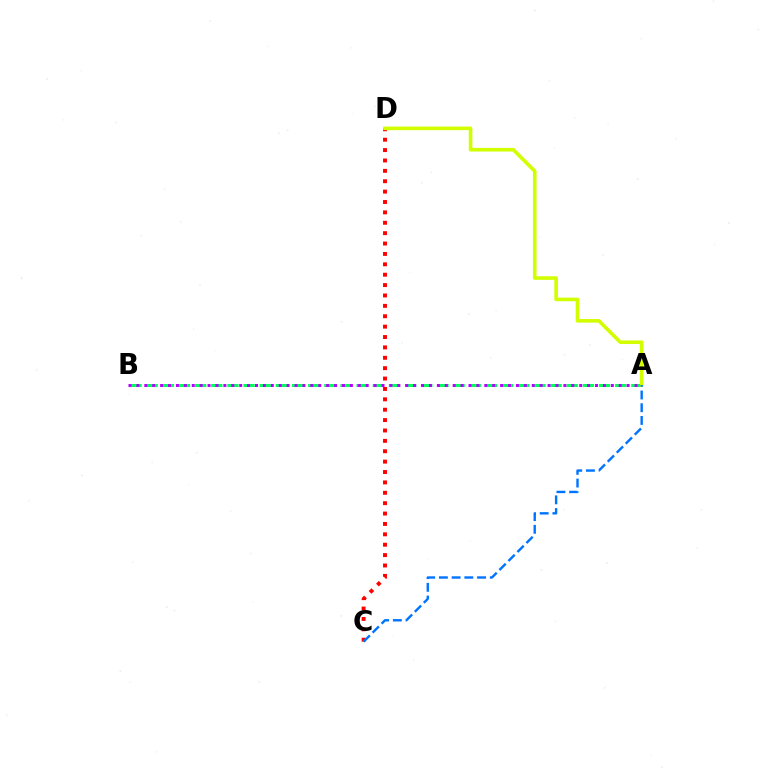{('A', 'B'): [{'color': '#00ff5c', 'line_style': 'dashed', 'thickness': 2.2}, {'color': '#b900ff', 'line_style': 'dotted', 'thickness': 2.15}], ('C', 'D'): [{'color': '#ff0000', 'line_style': 'dotted', 'thickness': 2.82}], ('A', 'D'): [{'color': '#d1ff00', 'line_style': 'solid', 'thickness': 2.6}], ('A', 'C'): [{'color': '#0074ff', 'line_style': 'dashed', 'thickness': 1.73}]}